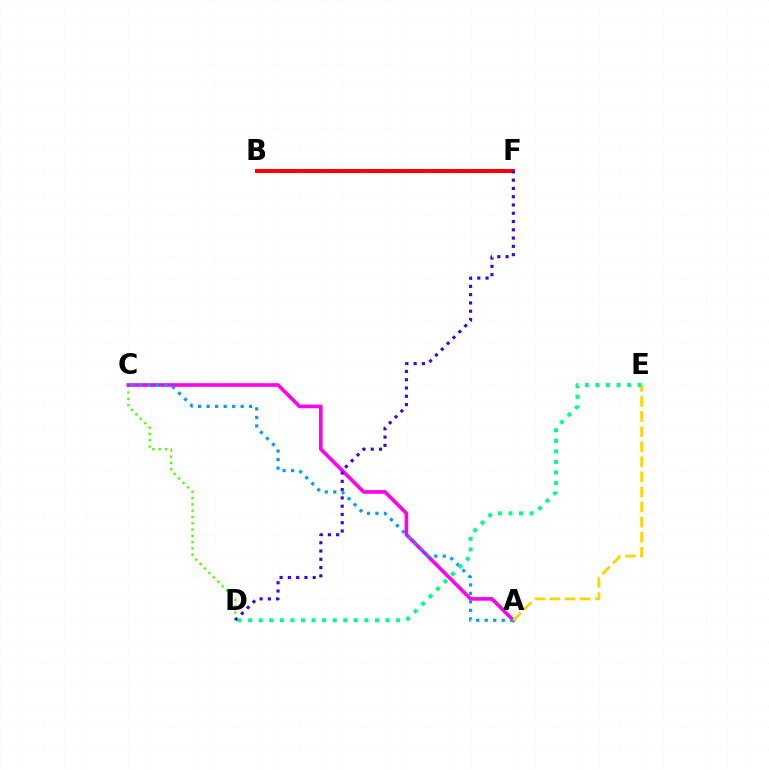{('B', 'F'): [{'color': '#ff0000', 'line_style': 'solid', 'thickness': 2.91}], ('C', 'D'): [{'color': '#4fff00', 'line_style': 'dotted', 'thickness': 1.71}], ('A', 'C'): [{'color': '#ff00ed', 'line_style': 'solid', 'thickness': 2.6}, {'color': '#009eff', 'line_style': 'dotted', 'thickness': 2.31}], ('D', 'F'): [{'color': '#3700ff', 'line_style': 'dotted', 'thickness': 2.25}], ('A', 'E'): [{'color': '#ffd500', 'line_style': 'dashed', 'thickness': 2.05}], ('D', 'E'): [{'color': '#00ff86', 'line_style': 'dotted', 'thickness': 2.87}]}